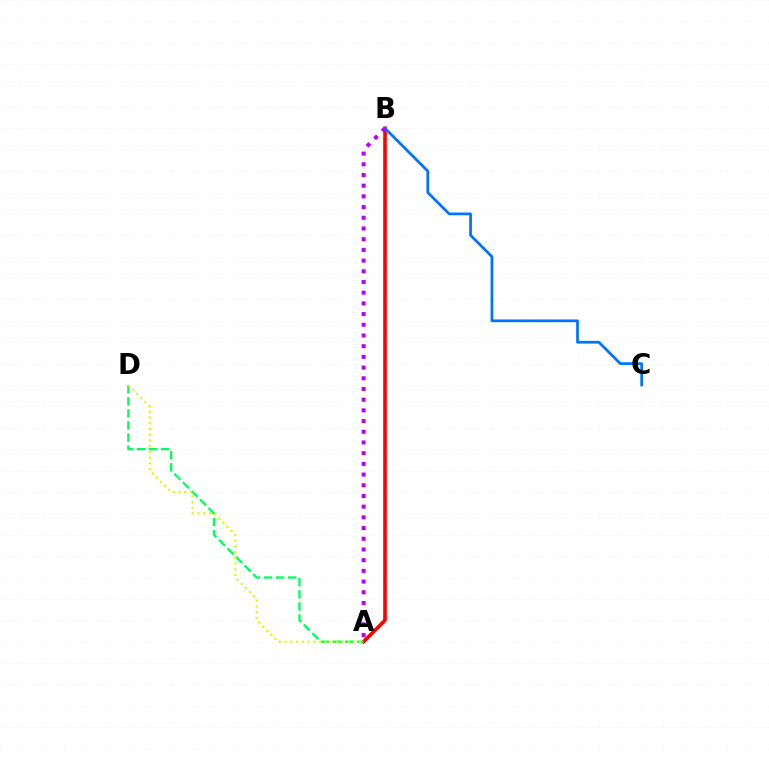{('A', 'B'): [{'color': '#ff0000', 'line_style': 'solid', 'thickness': 2.6}, {'color': '#b900ff', 'line_style': 'dotted', 'thickness': 2.91}], ('B', 'C'): [{'color': '#0074ff', 'line_style': 'solid', 'thickness': 1.98}], ('A', 'D'): [{'color': '#00ff5c', 'line_style': 'dashed', 'thickness': 1.64}, {'color': '#d1ff00', 'line_style': 'dotted', 'thickness': 1.56}]}